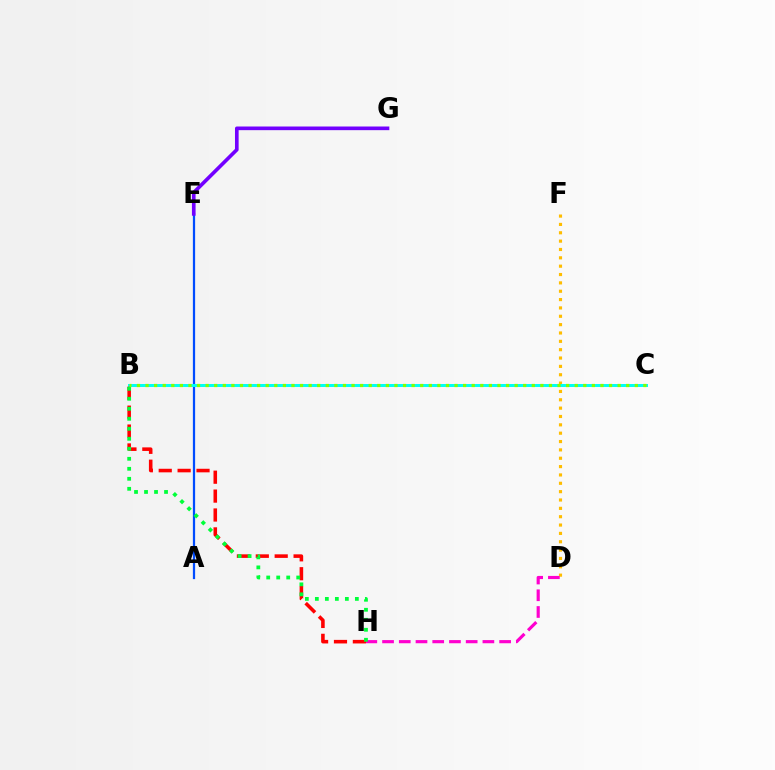{('D', 'F'): [{'color': '#ffbd00', 'line_style': 'dotted', 'thickness': 2.27}], ('A', 'E'): [{'color': '#004bff', 'line_style': 'solid', 'thickness': 1.61}], ('B', 'C'): [{'color': '#00fff6', 'line_style': 'solid', 'thickness': 2.15}, {'color': '#84ff00', 'line_style': 'dotted', 'thickness': 2.33}], ('E', 'G'): [{'color': '#7200ff', 'line_style': 'solid', 'thickness': 2.63}], ('D', 'H'): [{'color': '#ff00cf', 'line_style': 'dashed', 'thickness': 2.27}], ('B', 'H'): [{'color': '#ff0000', 'line_style': 'dashed', 'thickness': 2.57}, {'color': '#00ff39', 'line_style': 'dotted', 'thickness': 2.72}]}